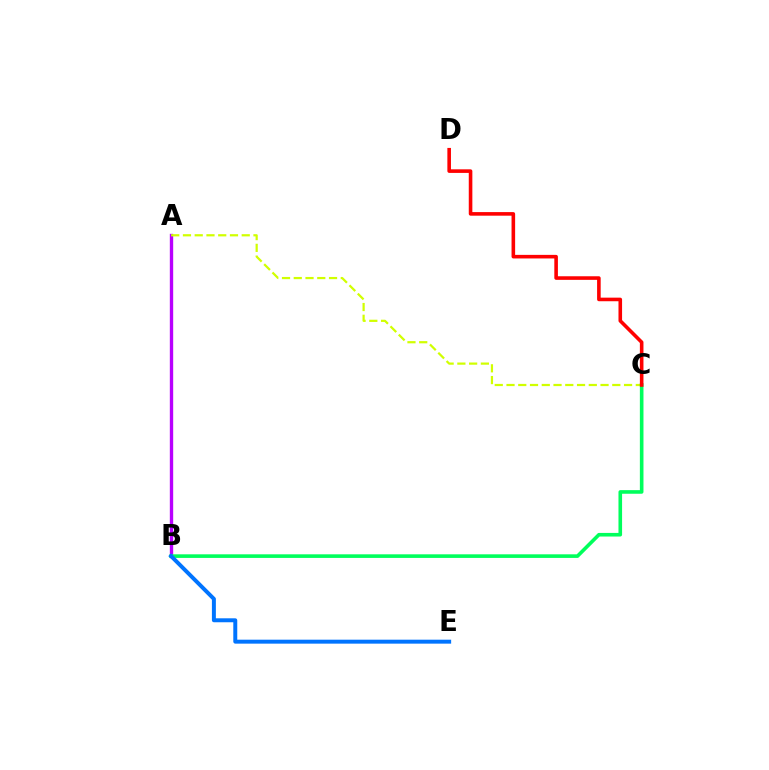{('A', 'B'): [{'color': '#b900ff', 'line_style': 'solid', 'thickness': 2.42}], ('A', 'C'): [{'color': '#d1ff00', 'line_style': 'dashed', 'thickness': 1.6}], ('B', 'C'): [{'color': '#00ff5c', 'line_style': 'solid', 'thickness': 2.6}], ('B', 'E'): [{'color': '#0074ff', 'line_style': 'solid', 'thickness': 2.85}], ('C', 'D'): [{'color': '#ff0000', 'line_style': 'solid', 'thickness': 2.58}]}